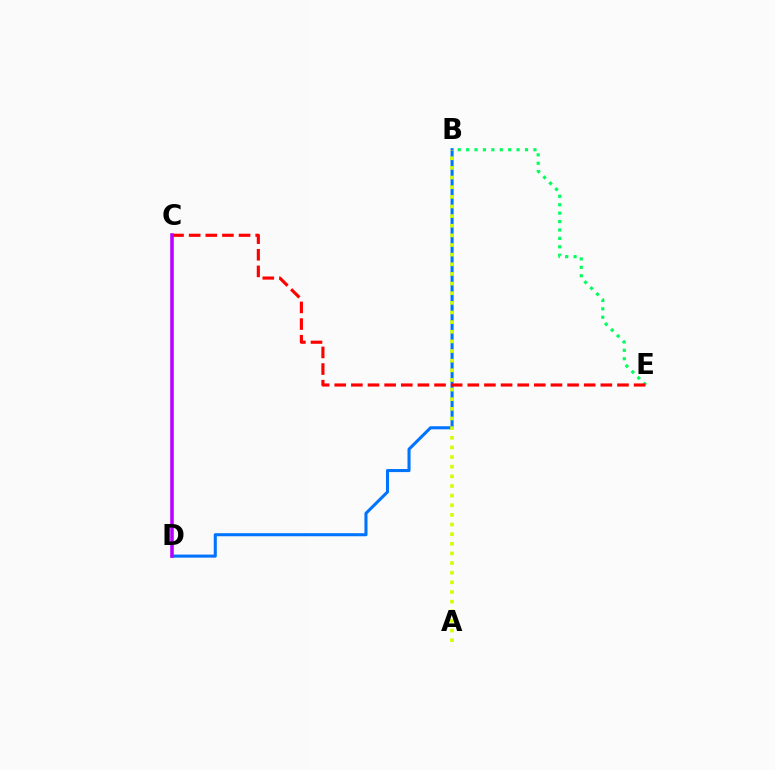{('B', 'E'): [{'color': '#00ff5c', 'line_style': 'dotted', 'thickness': 2.28}], ('B', 'D'): [{'color': '#0074ff', 'line_style': 'solid', 'thickness': 2.2}], ('C', 'E'): [{'color': '#ff0000', 'line_style': 'dashed', 'thickness': 2.26}], ('A', 'B'): [{'color': '#d1ff00', 'line_style': 'dotted', 'thickness': 2.62}], ('C', 'D'): [{'color': '#b900ff', 'line_style': 'solid', 'thickness': 2.56}]}